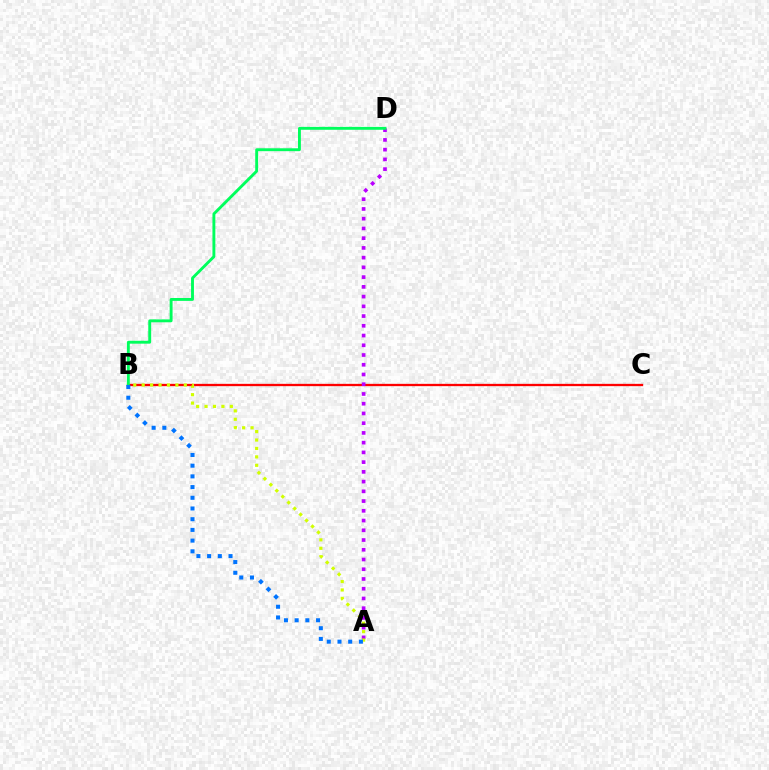{('B', 'C'): [{'color': '#ff0000', 'line_style': 'solid', 'thickness': 1.66}], ('A', 'D'): [{'color': '#b900ff', 'line_style': 'dotted', 'thickness': 2.65}], ('B', 'D'): [{'color': '#00ff5c', 'line_style': 'solid', 'thickness': 2.08}], ('A', 'B'): [{'color': '#d1ff00', 'line_style': 'dotted', 'thickness': 2.29}, {'color': '#0074ff', 'line_style': 'dotted', 'thickness': 2.91}]}